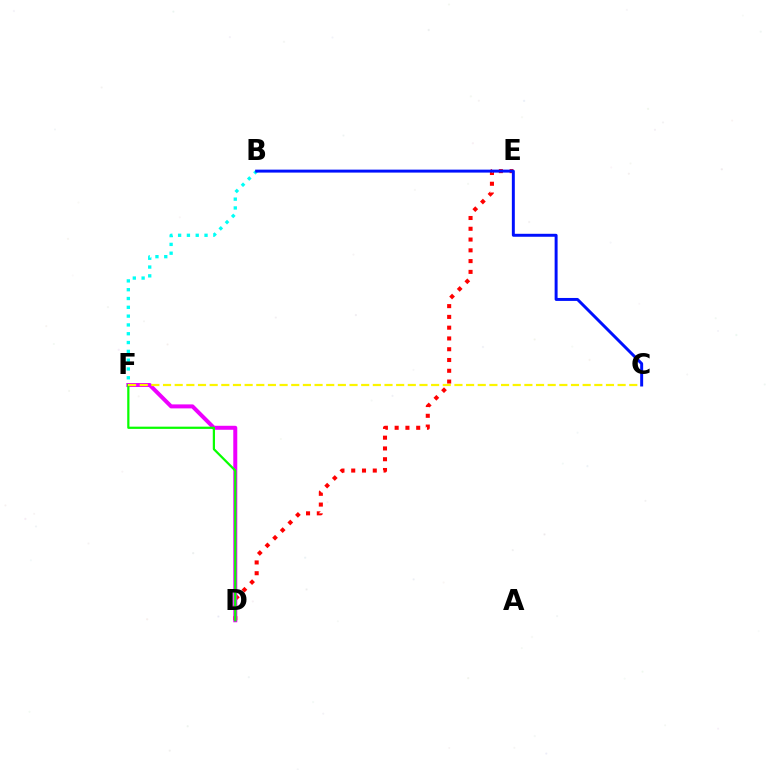{('D', 'E'): [{'color': '#ff0000', 'line_style': 'dotted', 'thickness': 2.93}], ('B', 'F'): [{'color': '#00fff6', 'line_style': 'dotted', 'thickness': 2.39}], ('D', 'F'): [{'color': '#ee00ff', 'line_style': 'solid', 'thickness': 2.87}, {'color': '#08ff00', 'line_style': 'solid', 'thickness': 1.6}], ('C', 'F'): [{'color': '#fcf500', 'line_style': 'dashed', 'thickness': 1.58}], ('B', 'C'): [{'color': '#0010ff', 'line_style': 'solid', 'thickness': 2.13}]}